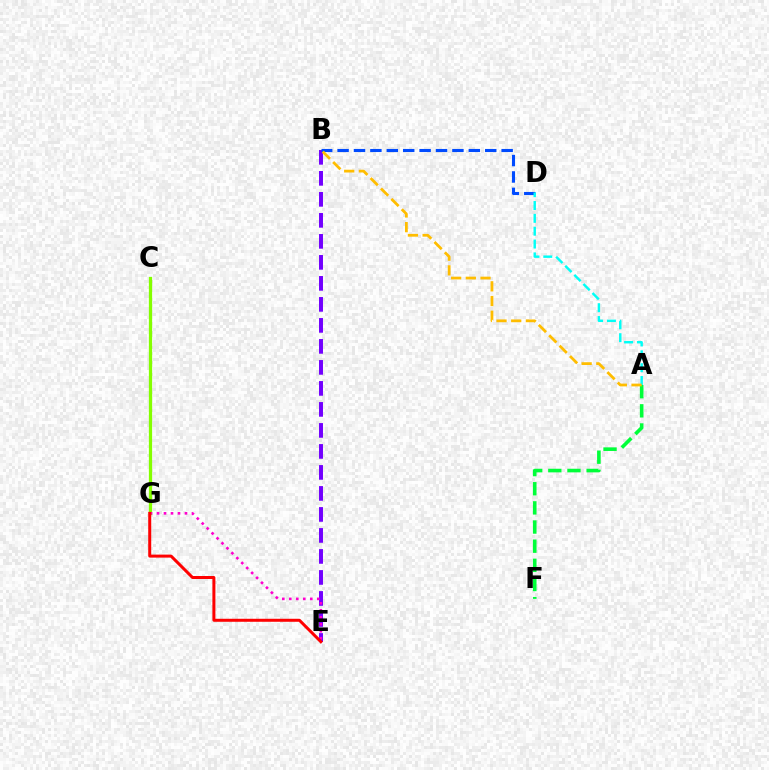{('B', 'E'): [{'color': '#7200ff', 'line_style': 'dashed', 'thickness': 2.85}], ('C', 'G'): [{'color': '#84ff00', 'line_style': 'solid', 'thickness': 2.35}], ('B', 'D'): [{'color': '#004bff', 'line_style': 'dashed', 'thickness': 2.23}], ('E', 'G'): [{'color': '#ff00cf', 'line_style': 'dotted', 'thickness': 1.9}, {'color': '#ff0000', 'line_style': 'solid', 'thickness': 2.16}], ('A', 'F'): [{'color': '#00ff39', 'line_style': 'dashed', 'thickness': 2.6}], ('A', 'D'): [{'color': '#00fff6', 'line_style': 'dashed', 'thickness': 1.74}], ('A', 'B'): [{'color': '#ffbd00', 'line_style': 'dashed', 'thickness': 2.0}]}